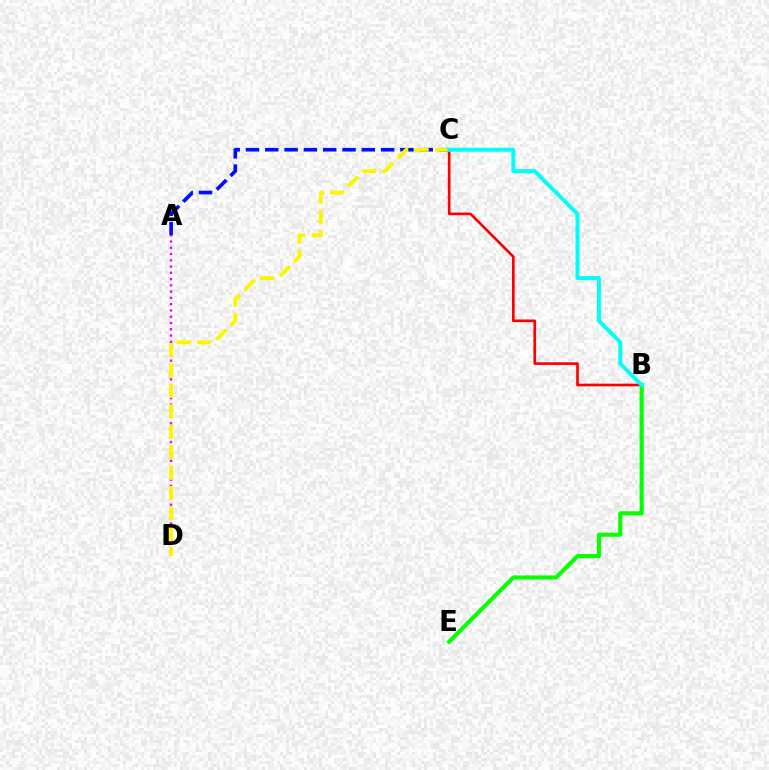{('A', 'C'): [{'color': '#0010ff', 'line_style': 'dashed', 'thickness': 2.62}], ('B', 'C'): [{'color': '#ff0000', 'line_style': 'solid', 'thickness': 1.92}, {'color': '#00fff6', 'line_style': 'solid', 'thickness': 2.87}], ('A', 'D'): [{'color': '#ee00ff', 'line_style': 'dotted', 'thickness': 1.7}], ('C', 'D'): [{'color': '#fcf500', 'line_style': 'dashed', 'thickness': 2.78}], ('B', 'E'): [{'color': '#08ff00', 'line_style': 'solid', 'thickness': 2.97}]}